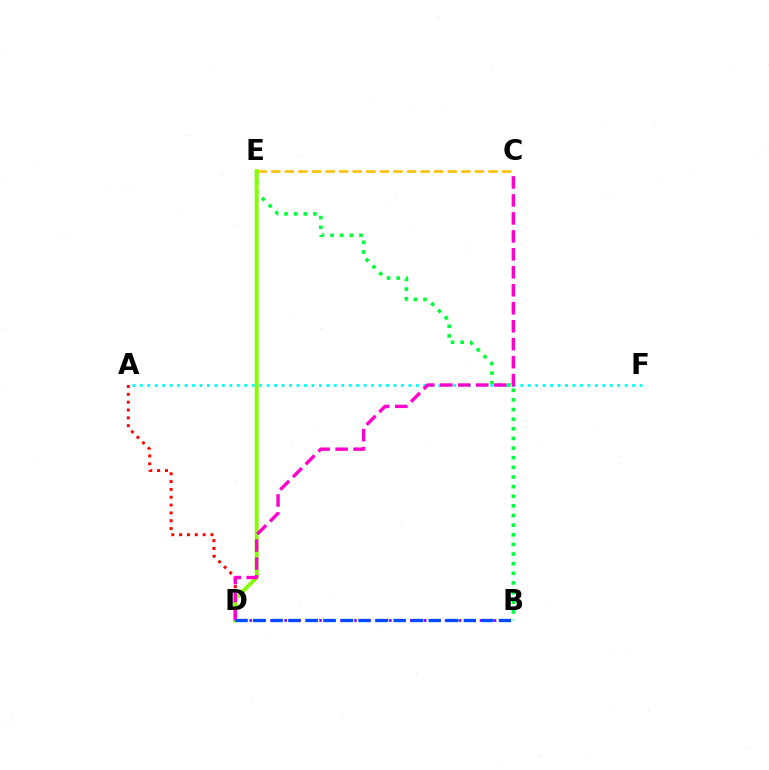{('B', 'E'): [{'color': '#00ff39', 'line_style': 'dotted', 'thickness': 2.62}], ('A', 'D'): [{'color': '#ff0000', 'line_style': 'dotted', 'thickness': 2.13}], ('C', 'E'): [{'color': '#ffbd00', 'line_style': 'dashed', 'thickness': 1.84}], ('D', 'E'): [{'color': '#84ff00', 'line_style': 'solid', 'thickness': 2.8}], ('B', 'D'): [{'color': '#7200ff', 'line_style': 'dotted', 'thickness': 1.9}, {'color': '#004bff', 'line_style': 'dashed', 'thickness': 2.38}], ('A', 'F'): [{'color': '#00fff6', 'line_style': 'dotted', 'thickness': 2.03}], ('C', 'D'): [{'color': '#ff00cf', 'line_style': 'dashed', 'thickness': 2.44}]}